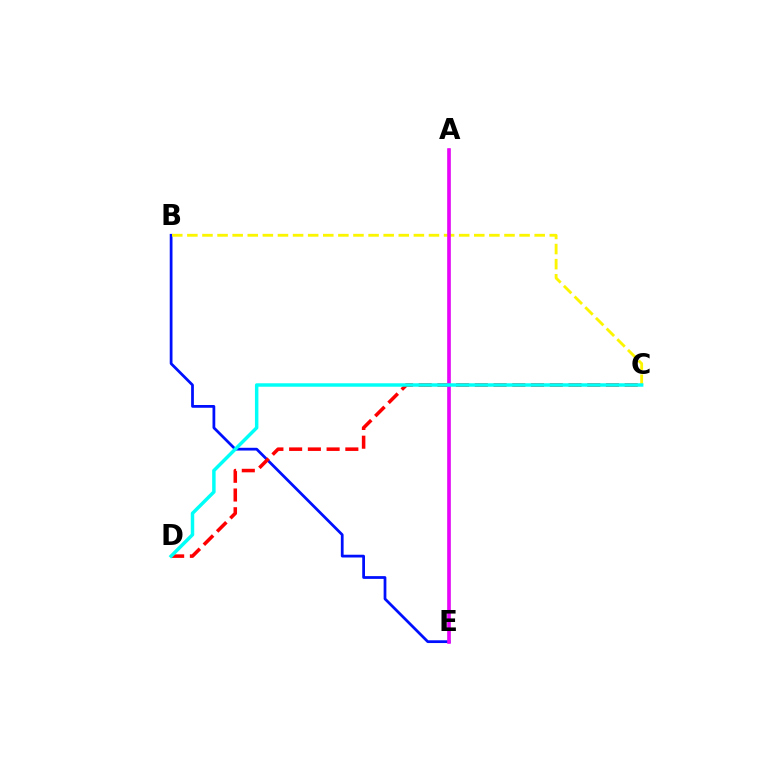{('B', 'E'): [{'color': '#0010ff', 'line_style': 'solid', 'thickness': 1.99}], ('B', 'C'): [{'color': '#fcf500', 'line_style': 'dashed', 'thickness': 2.05}], ('A', 'E'): [{'color': '#08ff00', 'line_style': 'solid', 'thickness': 1.76}, {'color': '#ee00ff', 'line_style': 'solid', 'thickness': 2.58}], ('C', 'D'): [{'color': '#ff0000', 'line_style': 'dashed', 'thickness': 2.55}, {'color': '#00fff6', 'line_style': 'solid', 'thickness': 2.49}]}